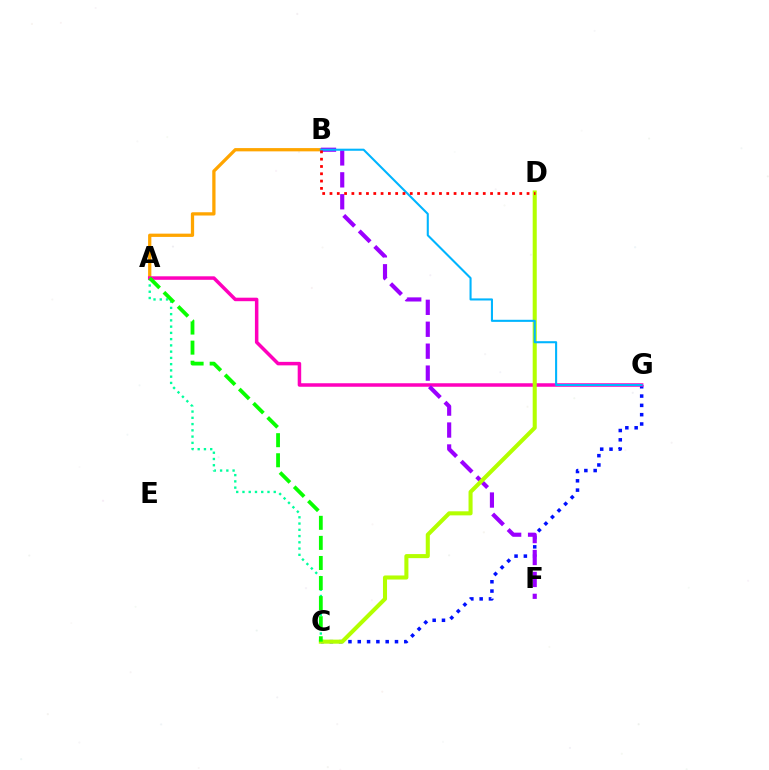{('C', 'G'): [{'color': '#0010ff', 'line_style': 'dotted', 'thickness': 2.53}], ('A', 'C'): [{'color': '#00ff9d', 'line_style': 'dotted', 'thickness': 1.7}, {'color': '#08ff00', 'line_style': 'dashed', 'thickness': 2.73}], ('A', 'B'): [{'color': '#ffa500', 'line_style': 'solid', 'thickness': 2.35}], ('A', 'G'): [{'color': '#ff00bd', 'line_style': 'solid', 'thickness': 2.52}], ('B', 'F'): [{'color': '#9b00ff', 'line_style': 'dashed', 'thickness': 2.98}], ('C', 'D'): [{'color': '#b3ff00', 'line_style': 'solid', 'thickness': 2.92}], ('B', 'G'): [{'color': '#00b5ff', 'line_style': 'solid', 'thickness': 1.5}], ('B', 'D'): [{'color': '#ff0000', 'line_style': 'dotted', 'thickness': 1.98}]}